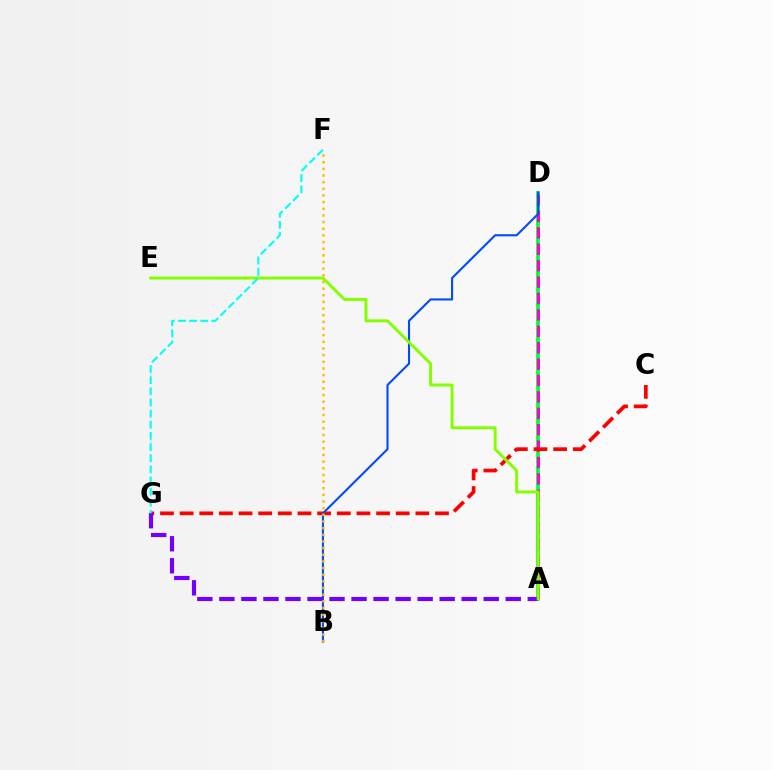{('A', 'D'): [{'color': '#00ff39', 'line_style': 'solid', 'thickness': 2.71}, {'color': '#ff00cf', 'line_style': 'dashed', 'thickness': 2.23}], ('C', 'G'): [{'color': '#ff0000', 'line_style': 'dashed', 'thickness': 2.67}], ('B', 'D'): [{'color': '#004bff', 'line_style': 'solid', 'thickness': 1.51}], ('A', 'G'): [{'color': '#7200ff', 'line_style': 'dashed', 'thickness': 2.99}], ('A', 'E'): [{'color': '#84ff00', 'line_style': 'solid', 'thickness': 2.13}], ('F', 'G'): [{'color': '#00fff6', 'line_style': 'dashed', 'thickness': 1.51}], ('B', 'F'): [{'color': '#ffbd00', 'line_style': 'dotted', 'thickness': 1.81}]}